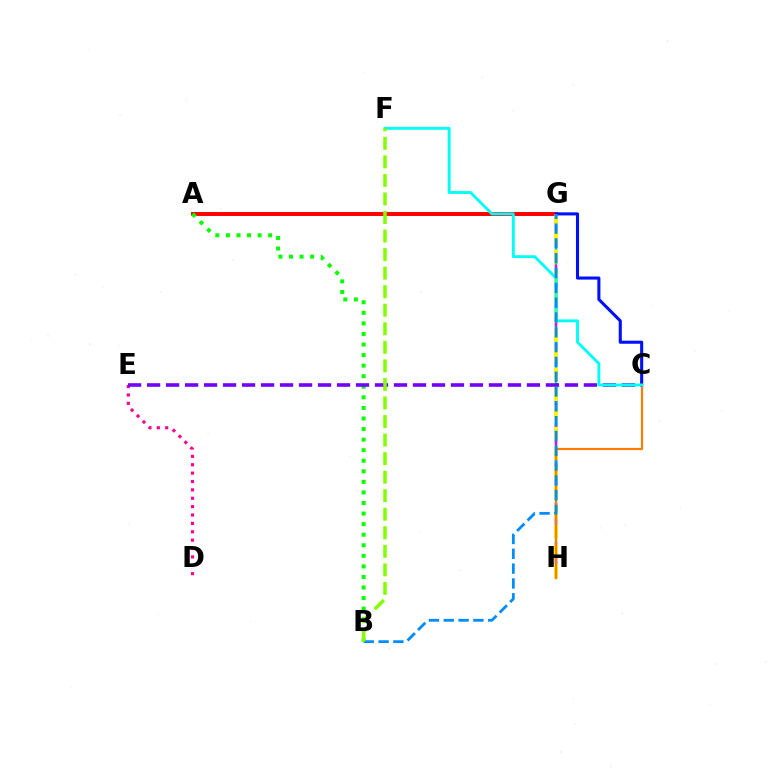{('D', 'E'): [{'color': '#ff0094', 'line_style': 'dotted', 'thickness': 2.28}], ('G', 'H'): [{'color': '#00ff74', 'line_style': 'solid', 'thickness': 1.76}, {'color': '#ee00ff', 'line_style': 'dashed', 'thickness': 1.8}, {'color': '#fcf500', 'line_style': 'dashed', 'thickness': 2.67}], ('A', 'G'): [{'color': '#ff0000', 'line_style': 'solid', 'thickness': 2.84}], ('A', 'B'): [{'color': '#08ff00', 'line_style': 'dotted', 'thickness': 2.87}], ('C', 'G'): [{'color': '#0010ff', 'line_style': 'solid', 'thickness': 2.21}], ('C', 'H'): [{'color': '#ff7c00', 'line_style': 'solid', 'thickness': 1.56}], ('C', 'E'): [{'color': '#7200ff', 'line_style': 'dashed', 'thickness': 2.58}], ('C', 'F'): [{'color': '#00fff6', 'line_style': 'solid', 'thickness': 2.07}], ('B', 'G'): [{'color': '#008cff', 'line_style': 'dashed', 'thickness': 2.01}], ('B', 'F'): [{'color': '#84ff00', 'line_style': 'dashed', 'thickness': 2.52}]}